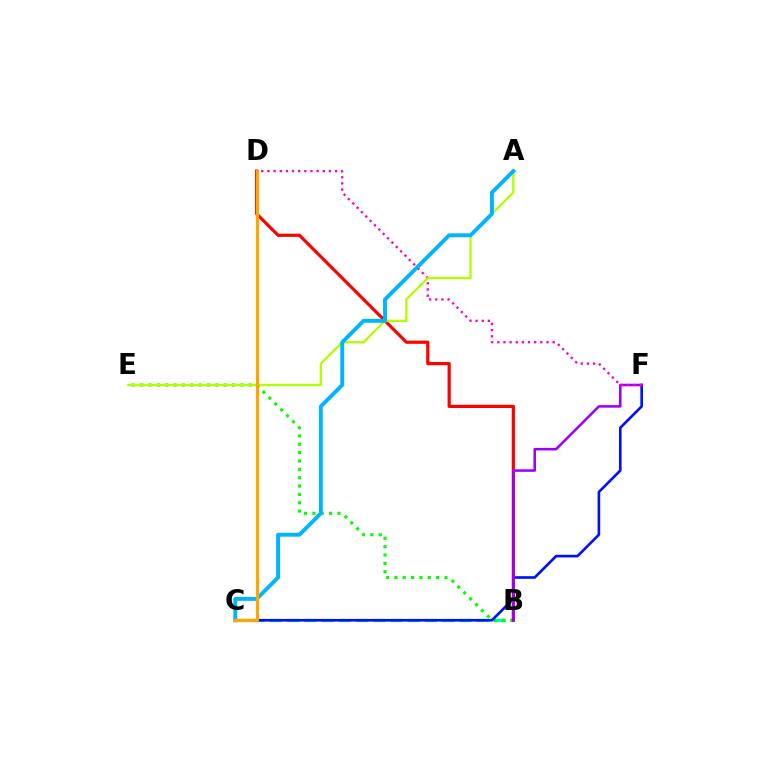{('B', 'C'): [{'color': '#00ff9d', 'line_style': 'dashed', 'thickness': 2.34}], ('B', 'E'): [{'color': '#08ff00', 'line_style': 'dotted', 'thickness': 2.27}], ('C', 'F'): [{'color': '#0010ff', 'line_style': 'solid', 'thickness': 1.9}], ('B', 'D'): [{'color': '#ff0000', 'line_style': 'solid', 'thickness': 2.3}], ('B', 'F'): [{'color': '#9b00ff', 'line_style': 'solid', 'thickness': 1.83}], ('D', 'F'): [{'color': '#ff00bd', 'line_style': 'dotted', 'thickness': 1.67}], ('A', 'E'): [{'color': '#b3ff00', 'line_style': 'solid', 'thickness': 1.67}], ('A', 'C'): [{'color': '#00b5ff', 'line_style': 'solid', 'thickness': 2.8}], ('C', 'D'): [{'color': '#ffa500', 'line_style': 'solid', 'thickness': 2.31}]}